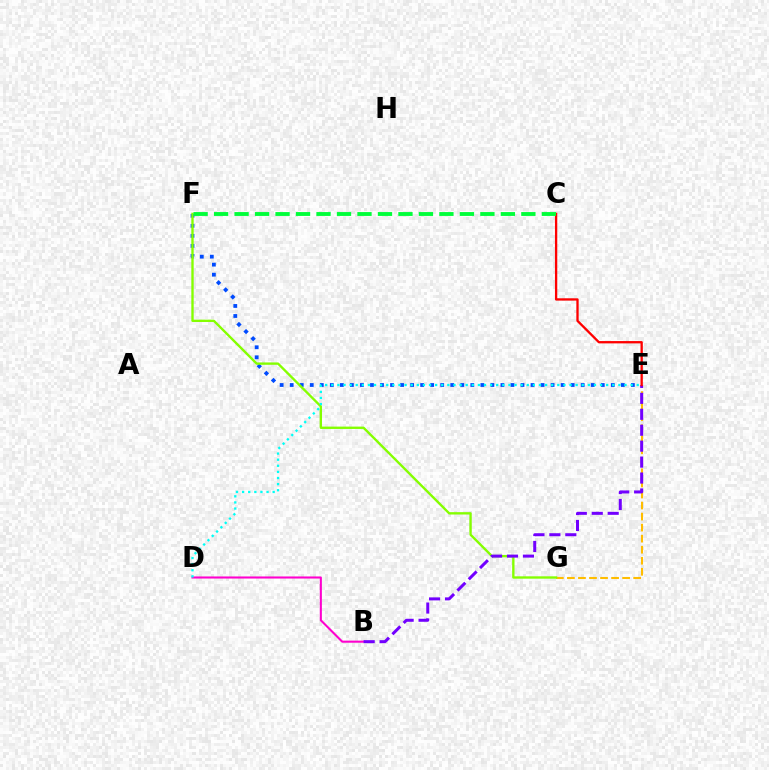{('E', 'F'): [{'color': '#004bff', 'line_style': 'dotted', 'thickness': 2.73}], ('E', 'G'): [{'color': '#ffbd00', 'line_style': 'dashed', 'thickness': 1.5}], ('B', 'D'): [{'color': '#ff00cf', 'line_style': 'solid', 'thickness': 1.5}], ('F', 'G'): [{'color': '#84ff00', 'line_style': 'solid', 'thickness': 1.7}], ('B', 'E'): [{'color': '#7200ff', 'line_style': 'dashed', 'thickness': 2.17}], ('D', 'E'): [{'color': '#00fff6', 'line_style': 'dotted', 'thickness': 1.66}], ('C', 'E'): [{'color': '#ff0000', 'line_style': 'solid', 'thickness': 1.66}], ('C', 'F'): [{'color': '#00ff39', 'line_style': 'dashed', 'thickness': 2.78}]}